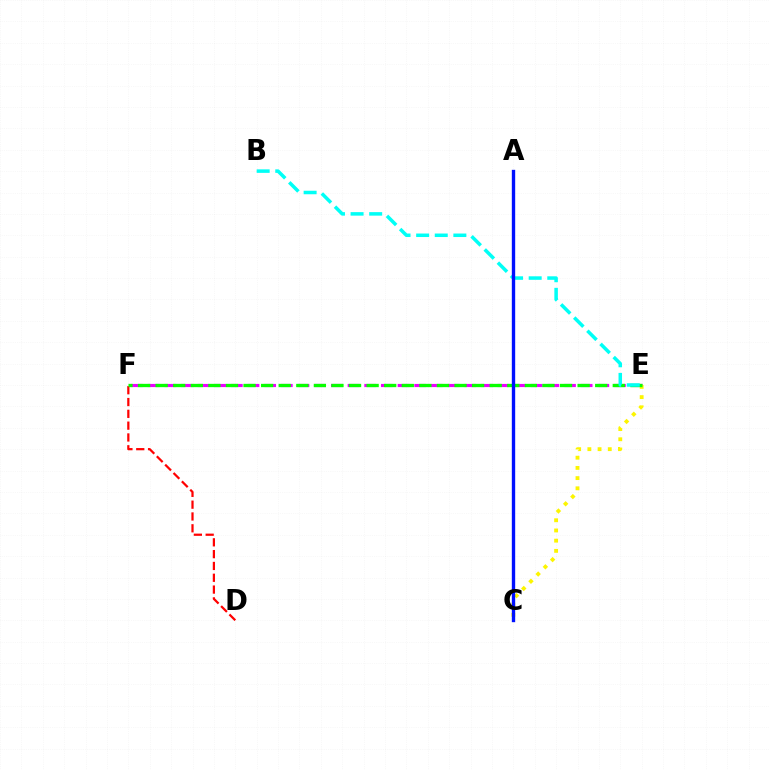{('E', 'F'): [{'color': '#ee00ff', 'line_style': 'dashed', 'thickness': 2.26}, {'color': '#08ff00', 'line_style': 'dashed', 'thickness': 2.39}], ('D', 'F'): [{'color': '#ff0000', 'line_style': 'dashed', 'thickness': 1.6}], ('C', 'E'): [{'color': '#fcf500', 'line_style': 'dotted', 'thickness': 2.77}], ('B', 'E'): [{'color': '#00fff6', 'line_style': 'dashed', 'thickness': 2.53}], ('A', 'C'): [{'color': '#0010ff', 'line_style': 'solid', 'thickness': 2.42}]}